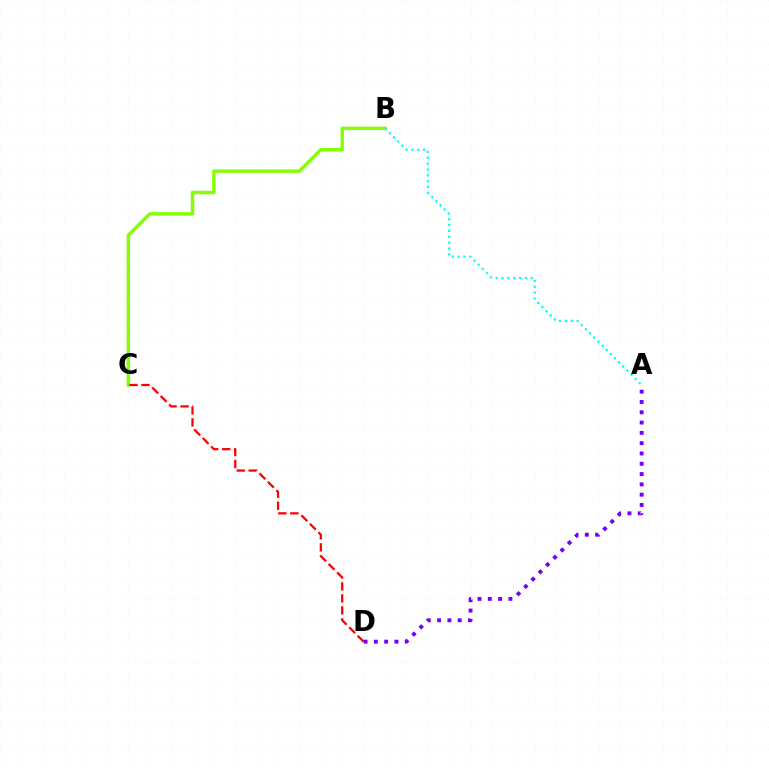{('B', 'C'): [{'color': '#84ff00', 'line_style': 'solid', 'thickness': 2.46}], ('A', 'B'): [{'color': '#00fff6', 'line_style': 'dotted', 'thickness': 1.59}], ('C', 'D'): [{'color': '#ff0000', 'line_style': 'dashed', 'thickness': 1.63}], ('A', 'D'): [{'color': '#7200ff', 'line_style': 'dotted', 'thickness': 2.8}]}